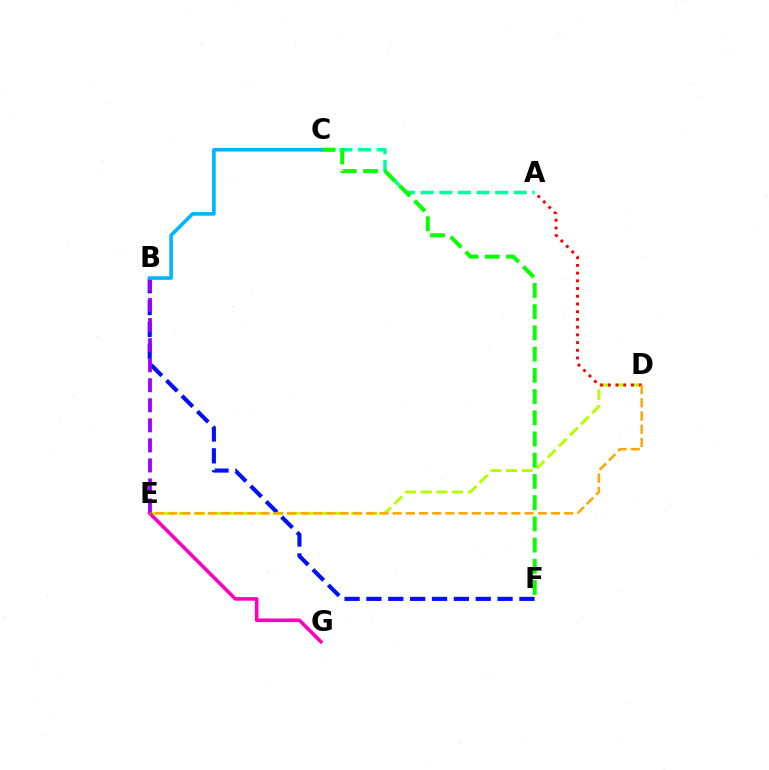{('D', 'E'): [{'color': '#b3ff00', 'line_style': 'dashed', 'thickness': 2.13}, {'color': '#ffa500', 'line_style': 'dashed', 'thickness': 1.79}], ('E', 'G'): [{'color': '#ff00bd', 'line_style': 'solid', 'thickness': 2.58}], ('B', 'F'): [{'color': '#0010ff', 'line_style': 'dashed', 'thickness': 2.97}], ('A', 'D'): [{'color': '#ff0000', 'line_style': 'dotted', 'thickness': 2.1}], ('A', 'C'): [{'color': '#00ff9d', 'line_style': 'dashed', 'thickness': 2.53}], ('B', 'E'): [{'color': '#9b00ff', 'line_style': 'dashed', 'thickness': 2.72}], ('C', 'F'): [{'color': '#08ff00', 'line_style': 'dashed', 'thickness': 2.88}], ('B', 'C'): [{'color': '#00b5ff', 'line_style': 'solid', 'thickness': 2.59}]}